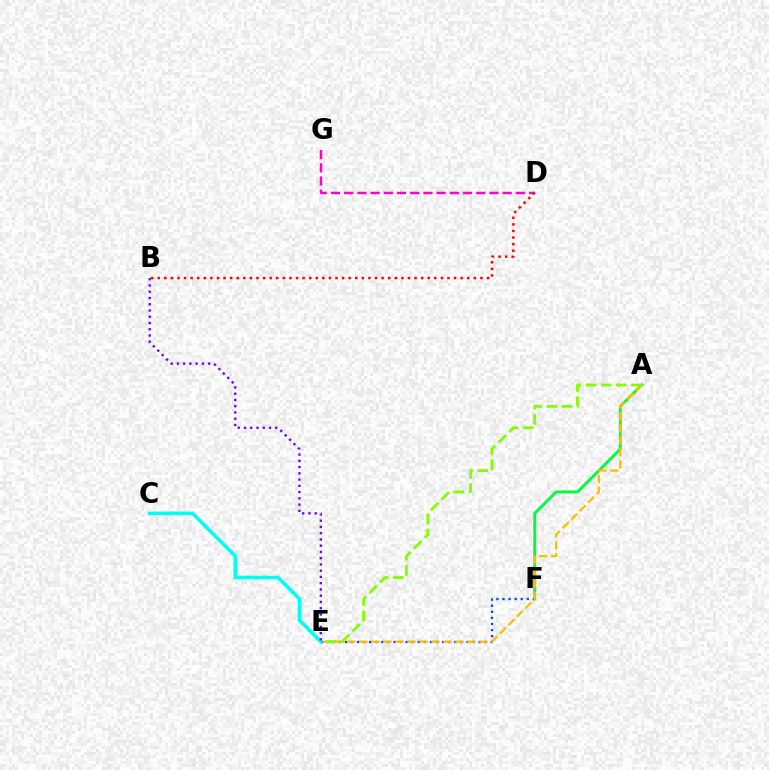{('A', 'F'): [{'color': '#00ff39', 'line_style': 'solid', 'thickness': 2.12}], ('D', 'G'): [{'color': '#ff00cf', 'line_style': 'dashed', 'thickness': 1.79}], ('C', 'E'): [{'color': '#00fff6', 'line_style': 'solid', 'thickness': 2.56}], ('E', 'F'): [{'color': '#004bff', 'line_style': 'dotted', 'thickness': 1.65}], ('B', 'E'): [{'color': '#7200ff', 'line_style': 'dotted', 'thickness': 1.7}], ('A', 'E'): [{'color': '#ffbd00', 'line_style': 'dashed', 'thickness': 1.63}, {'color': '#84ff00', 'line_style': 'dashed', 'thickness': 2.05}], ('B', 'D'): [{'color': '#ff0000', 'line_style': 'dotted', 'thickness': 1.79}]}